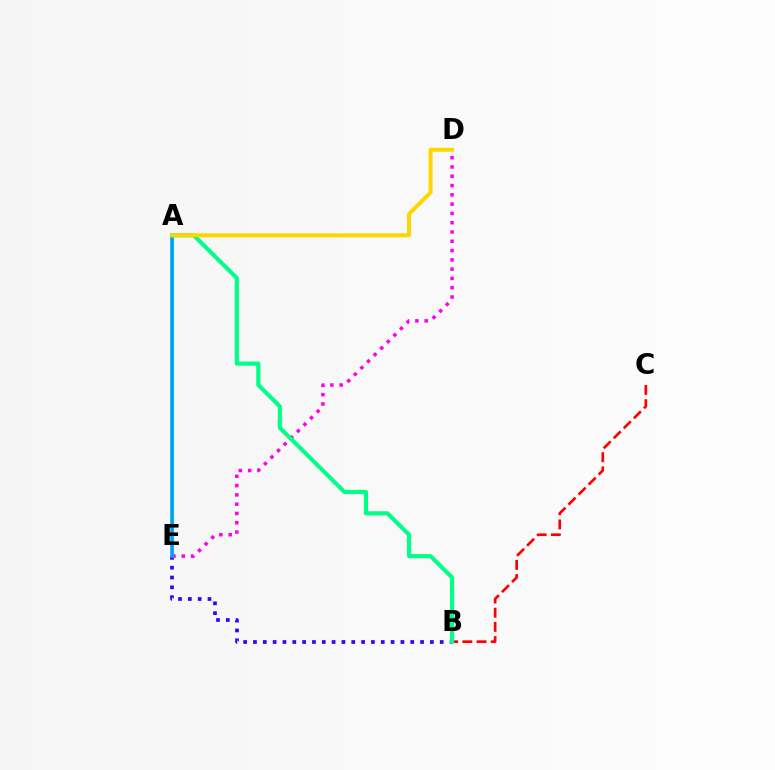{('A', 'E'): [{'color': '#4fff00', 'line_style': 'solid', 'thickness': 2.31}, {'color': '#009eff', 'line_style': 'solid', 'thickness': 2.54}], ('B', 'E'): [{'color': '#3700ff', 'line_style': 'dotted', 'thickness': 2.67}], ('B', 'C'): [{'color': '#ff0000', 'line_style': 'dashed', 'thickness': 1.93}], ('D', 'E'): [{'color': '#ff00ed', 'line_style': 'dotted', 'thickness': 2.52}], ('A', 'B'): [{'color': '#00ff86', 'line_style': 'solid', 'thickness': 2.97}], ('A', 'D'): [{'color': '#ffd500', 'line_style': 'solid', 'thickness': 2.85}]}